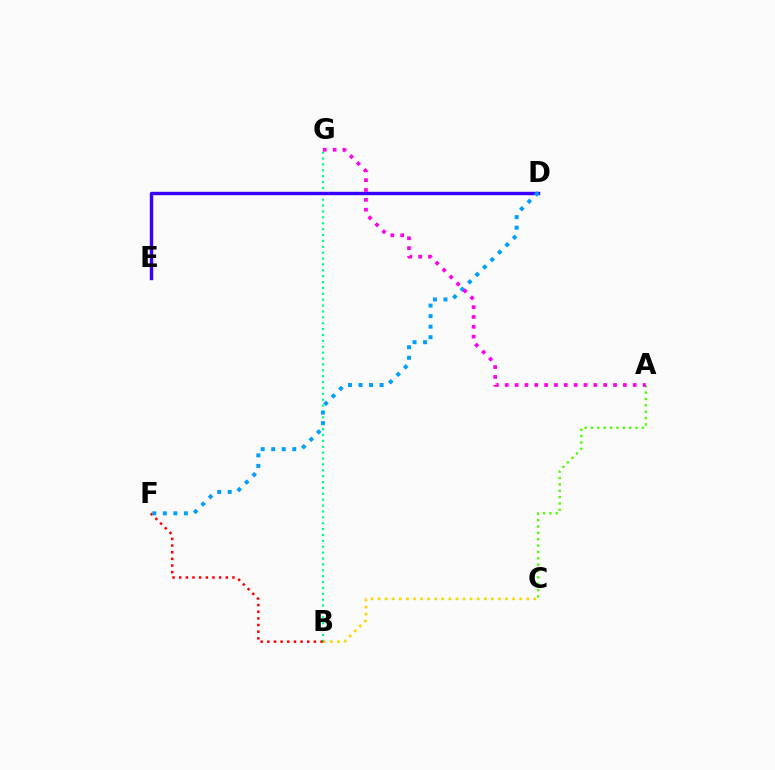{('B', 'C'): [{'color': '#ffd500', 'line_style': 'dotted', 'thickness': 1.92}], ('B', 'G'): [{'color': '#00ff86', 'line_style': 'dotted', 'thickness': 1.6}], ('D', 'E'): [{'color': '#3700ff', 'line_style': 'solid', 'thickness': 2.45}], ('A', 'C'): [{'color': '#4fff00', 'line_style': 'dotted', 'thickness': 1.73}], ('B', 'F'): [{'color': '#ff0000', 'line_style': 'dotted', 'thickness': 1.81}], ('D', 'F'): [{'color': '#009eff', 'line_style': 'dotted', 'thickness': 2.86}], ('A', 'G'): [{'color': '#ff00ed', 'line_style': 'dotted', 'thickness': 2.67}]}